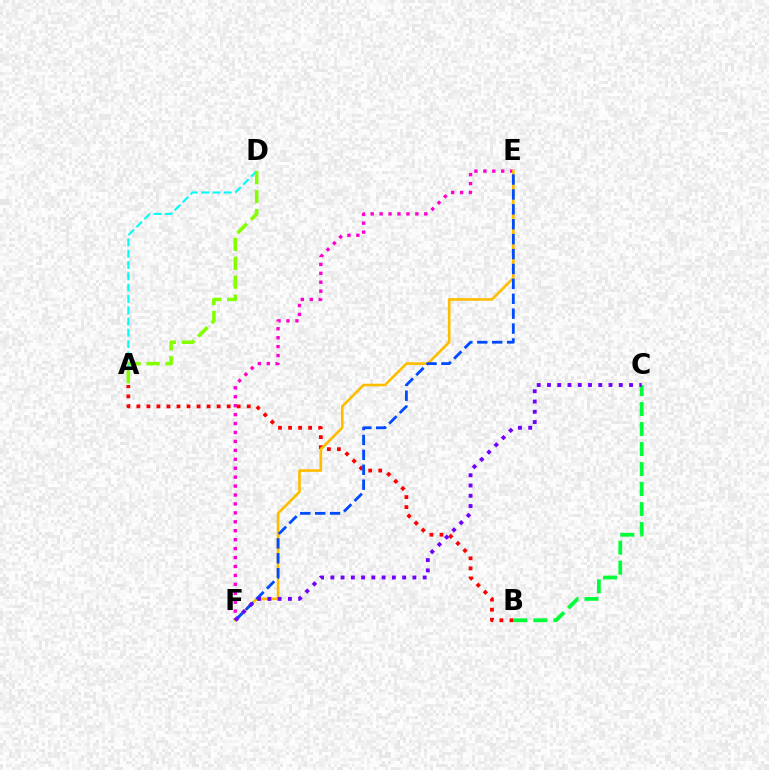{('B', 'C'): [{'color': '#00ff39', 'line_style': 'dashed', 'thickness': 2.72}], ('E', 'F'): [{'color': '#ff00cf', 'line_style': 'dotted', 'thickness': 2.43}, {'color': '#ffbd00', 'line_style': 'solid', 'thickness': 1.91}, {'color': '#004bff', 'line_style': 'dashed', 'thickness': 2.02}], ('A', 'D'): [{'color': '#00fff6', 'line_style': 'dashed', 'thickness': 1.53}, {'color': '#84ff00', 'line_style': 'dashed', 'thickness': 2.57}], ('A', 'B'): [{'color': '#ff0000', 'line_style': 'dotted', 'thickness': 2.73}], ('C', 'F'): [{'color': '#7200ff', 'line_style': 'dotted', 'thickness': 2.79}]}